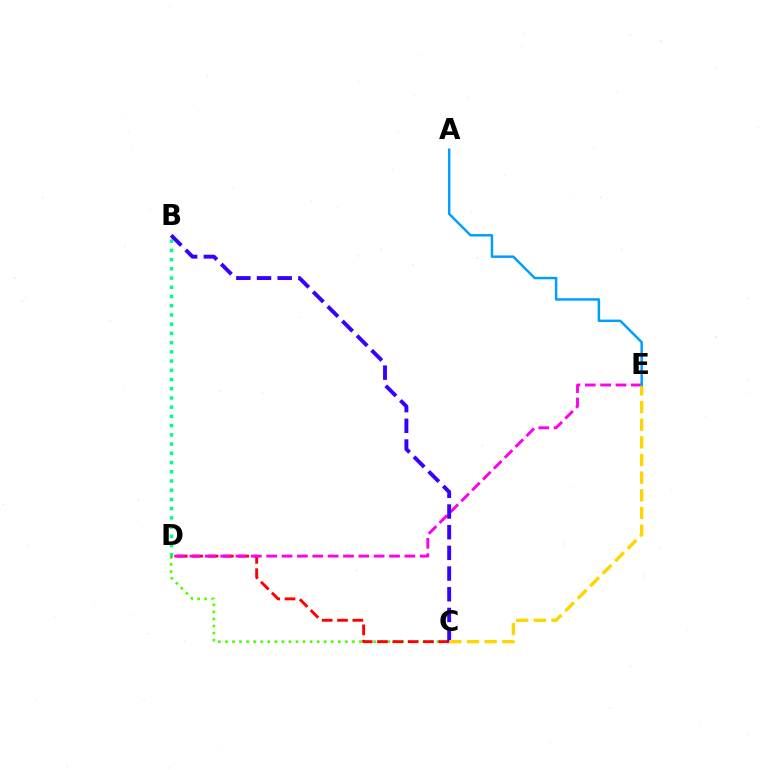{('C', 'D'): [{'color': '#4fff00', 'line_style': 'dotted', 'thickness': 1.92}, {'color': '#ff0000', 'line_style': 'dashed', 'thickness': 2.08}], ('B', 'D'): [{'color': '#00ff86', 'line_style': 'dotted', 'thickness': 2.51}], ('D', 'E'): [{'color': '#ff00ed', 'line_style': 'dashed', 'thickness': 2.09}], ('B', 'C'): [{'color': '#3700ff', 'line_style': 'dashed', 'thickness': 2.81}], ('C', 'E'): [{'color': '#ffd500', 'line_style': 'dashed', 'thickness': 2.4}], ('A', 'E'): [{'color': '#009eff', 'line_style': 'solid', 'thickness': 1.78}]}